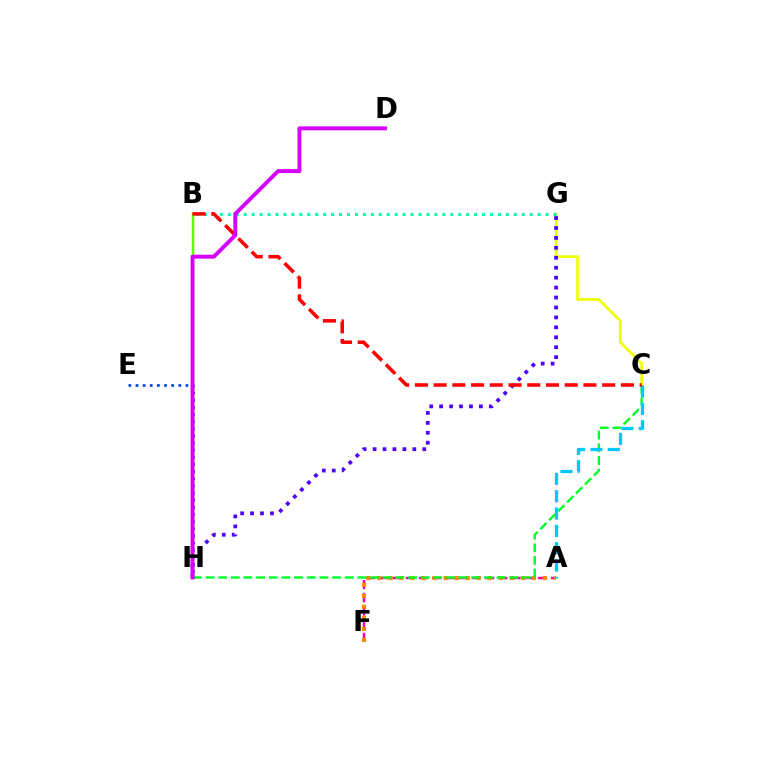{('B', 'H'): [{'color': '#66ff00', 'line_style': 'solid', 'thickness': 1.78}], ('A', 'F'): [{'color': '#ff00a0', 'line_style': 'dashed', 'thickness': 1.79}, {'color': '#ff8800', 'line_style': 'dotted', 'thickness': 3.0}], ('C', 'G'): [{'color': '#eeff00', 'line_style': 'solid', 'thickness': 1.94}], ('G', 'H'): [{'color': '#4f00ff', 'line_style': 'dotted', 'thickness': 2.7}], ('C', 'H'): [{'color': '#00ff27', 'line_style': 'dashed', 'thickness': 1.72}], ('E', 'H'): [{'color': '#003fff', 'line_style': 'dotted', 'thickness': 1.94}], ('A', 'C'): [{'color': '#00c7ff', 'line_style': 'dashed', 'thickness': 2.35}], ('B', 'G'): [{'color': '#00ffaf', 'line_style': 'dotted', 'thickness': 2.16}], ('B', 'C'): [{'color': '#ff0000', 'line_style': 'dashed', 'thickness': 2.54}], ('D', 'H'): [{'color': '#d600ff', 'line_style': 'solid', 'thickness': 2.82}]}